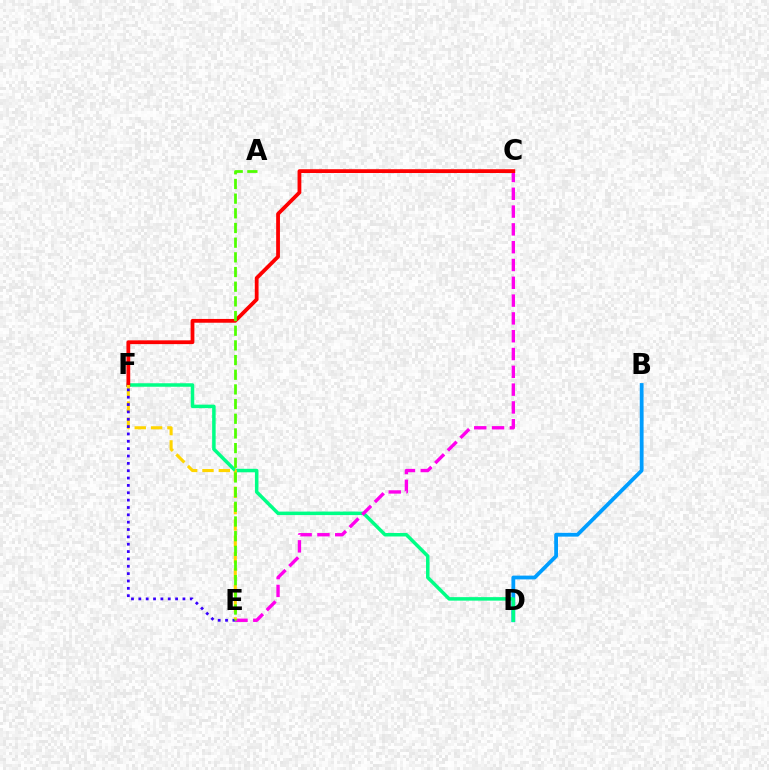{('B', 'D'): [{'color': '#009eff', 'line_style': 'solid', 'thickness': 2.73}], ('D', 'F'): [{'color': '#00ff86', 'line_style': 'solid', 'thickness': 2.52}], ('C', 'E'): [{'color': '#ff00ed', 'line_style': 'dashed', 'thickness': 2.42}], ('C', 'F'): [{'color': '#ff0000', 'line_style': 'solid', 'thickness': 2.72}], ('E', 'F'): [{'color': '#ffd500', 'line_style': 'dashed', 'thickness': 2.22}, {'color': '#3700ff', 'line_style': 'dotted', 'thickness': 2.0}], ('A', 'E'): [{'color': '#4fff00', 'line_style': 'dashed', 'thickness': 1.99}]}